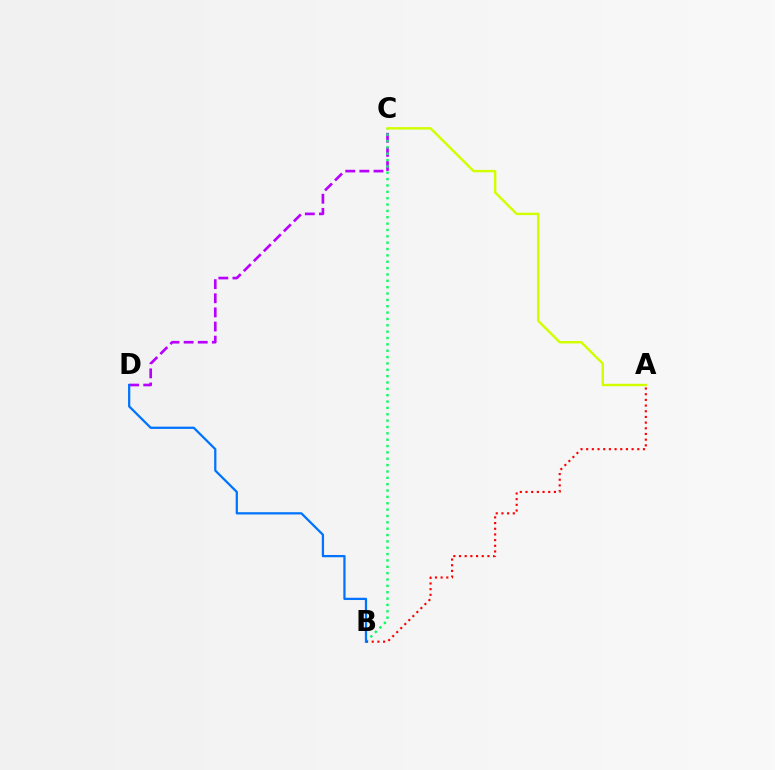{('C', 'D'): [{'color': '#b900ff', 'line_style': 'dashed', 'thickness': 1.92}], ('B', 'C'): [{'color': '#00ff5c', 'line_style': 'dotted', 'thickness': 1.73}], ('A', 'B'): [{'color': '#ff0000', 'line_style': 'dotted', 'thickness': 1.54}], ('B', 'D'): [{'color': '#0074ff', 'line_style': 'solid', 'thickness': 1.63}], ('A', 'C'): [{'color': '#d1ff00', 'line_style': 'solid', 'thickness': 1.75}]}